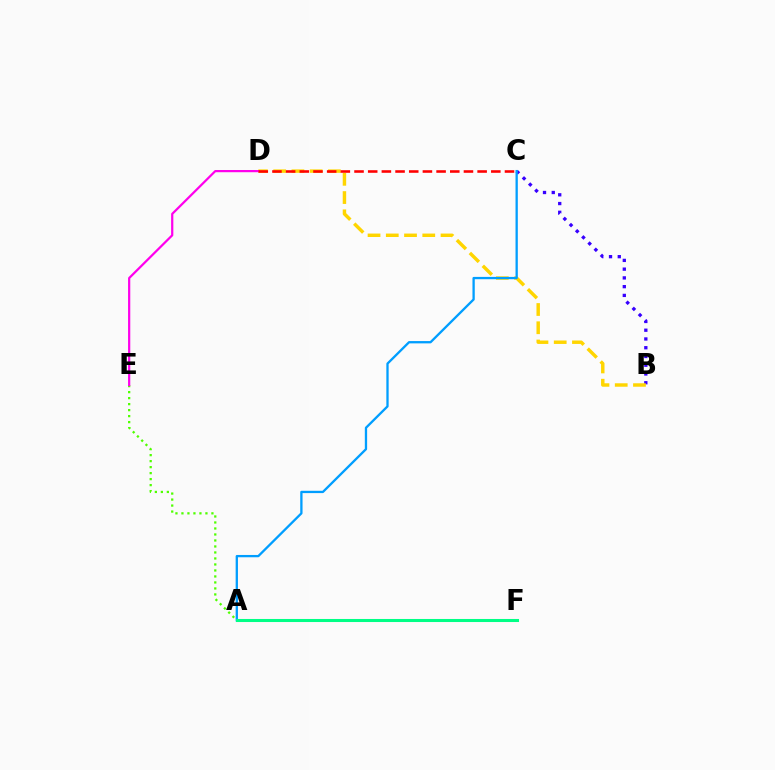{('B', 'C'): [{'color': '#3700ff', 'line_style': 'dotted', 'thickness': 2.38}], ('B', 'D'): [{'color': '#ffd500', 'line_style': 'dashed', 'thickness': 2.48}], ('A', 'E'): [{'color': '#4fff00', 'line_style': 'dotted', 'thickness': 1.63}], ('A', 'C'): [{'color': '#009eff', 'line_style': 'solid', 'thickness': 1.66}], ('D', 'E'): [{'color': '#ff00ed', 'line_style': 'solid', 'thickness': 1.6}], ('C', 'D'): [{'color': '#ff0000', 'line_style': 'dashed', 'thickness': 1.86}], ('A', 'F'): [{'color': '#00ff86', 'line_style': 'solid', 'thickness': 2.2}]}